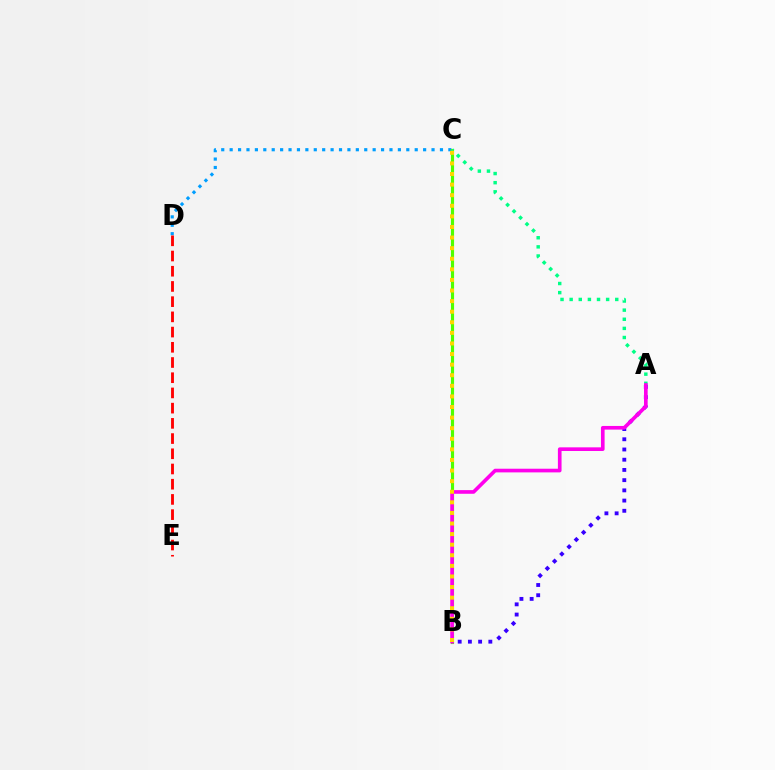{('C', 'D'): [{'color': '#009eff', 'line_style': 'dotted', 'thickness': 2.29}], ('A', 'B'): [{'color': '#3700ff', 'line_style': 'dotted', 'thickness': 2.78}, {'color': '#ff00ed', 'line_style': 'solid', 'thickness': 2.63}], ('B', 'C'): [{'color': '#4fff00', 'line_style': 'solid', 'thickness': 2.27}, {'color': '#ffd500', 'line_style': 'dotted', 'thickness': 2.88}], ('D', 'E'): [{'color': '#ff0000', 'line_style': 'dashed', 'thickness': 2.07}], ('A', 'C'): [{'color': '#00ff86', 'line_style': 'dotted', 'thickness': 2.48}]}